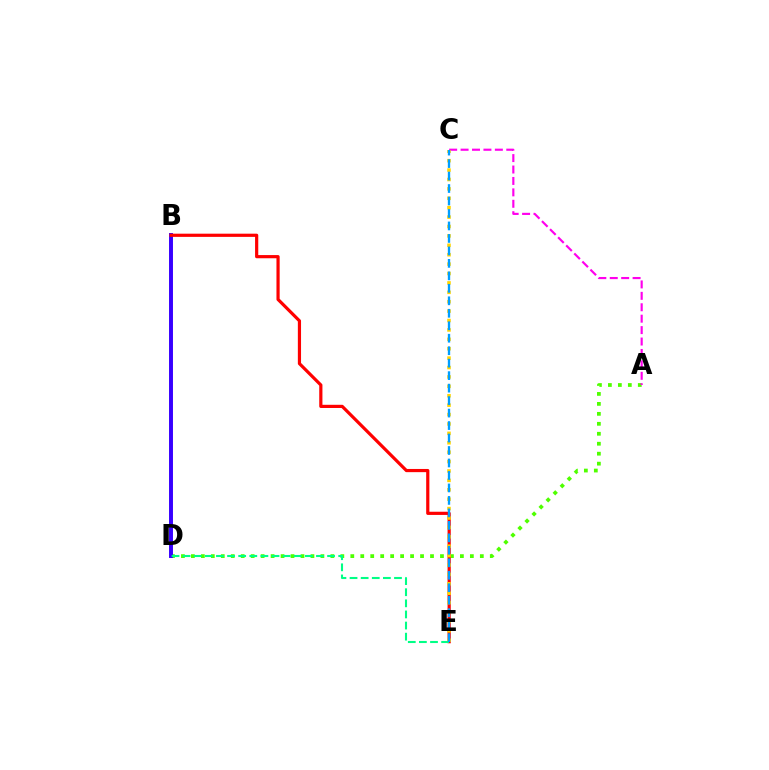{('A', 'D'): [{'color': '#4fff00', 'line_style': 'dotted', 'thickness': 2.71}], ('A', 'C'): [{'color': '#ff00ed', 'line_style': 'dashed', 'thickness': 1.55}], ('B', 'D'): [{'color': '#3700ff', 'line_style': 'solid', 'thickness': 2.84}], ('B', 'E'): [{'color': '#ff0000', 'line_style': 'solid', 'thickness': 2.3}], ('C', 'E'): [{'color': '#ffd500', 'line_style': 'dotted', 'thickness': 2.55}, {'color': '#009eff', 'line_style': 'dashed', 'thickness': 1.69}], ('D', 'E'): [{'color': '#00ff86', 'line_style': 'dashed', 'thickness': 1.51}]}